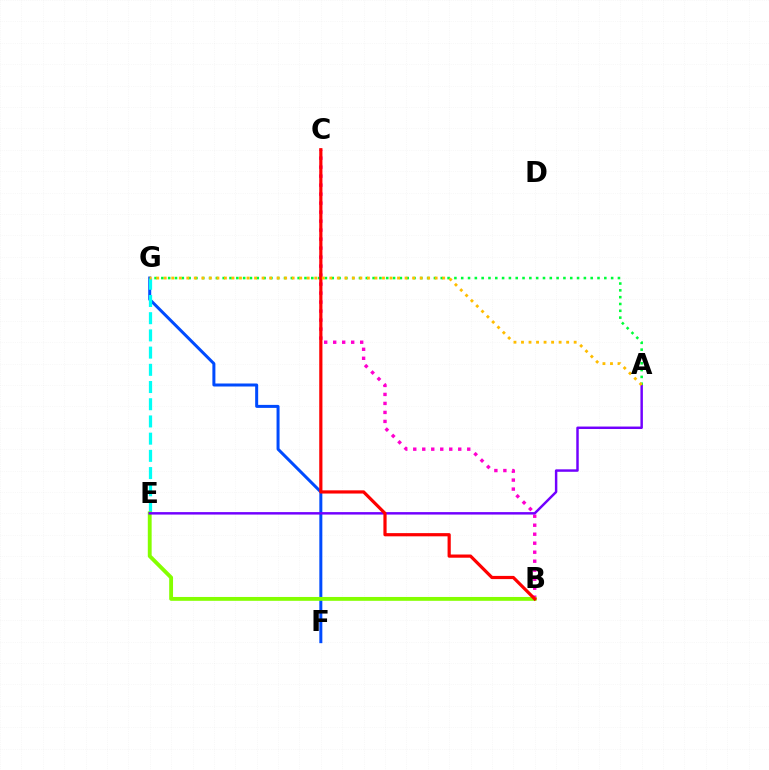{('F', 'G'): [{'color': '#004bff', 'line_style': 'solid', 'thickness': 2.16}], ('E', 'G'): [{'color': '#00fff6', 'line_style': 'dashed', 'thickness': 2.34}], ('B', 'C'): [{'color': '#ff00cf', 'line_style': 'dotted', 'thickness': 2.44}, {'color': '#ff0000', 'line_style': 'solid', 'thickness': 2.3}], ('B', 'E'): [{'color': '#84ff00', 'line_style': 'solid', 'thickness': 2.77}], ('A', 'E'): [{'color': '#7200ff', 'line_style': 'solid', 'thickness': 1.77}], ('A', 'G'): [{'color': '#00ff39', 'line_style': 'dotted', 'thickness': 1.85}, {'color': '#ffbd00', 'line_style': 'dotted', 'thickness': 2.04}]}